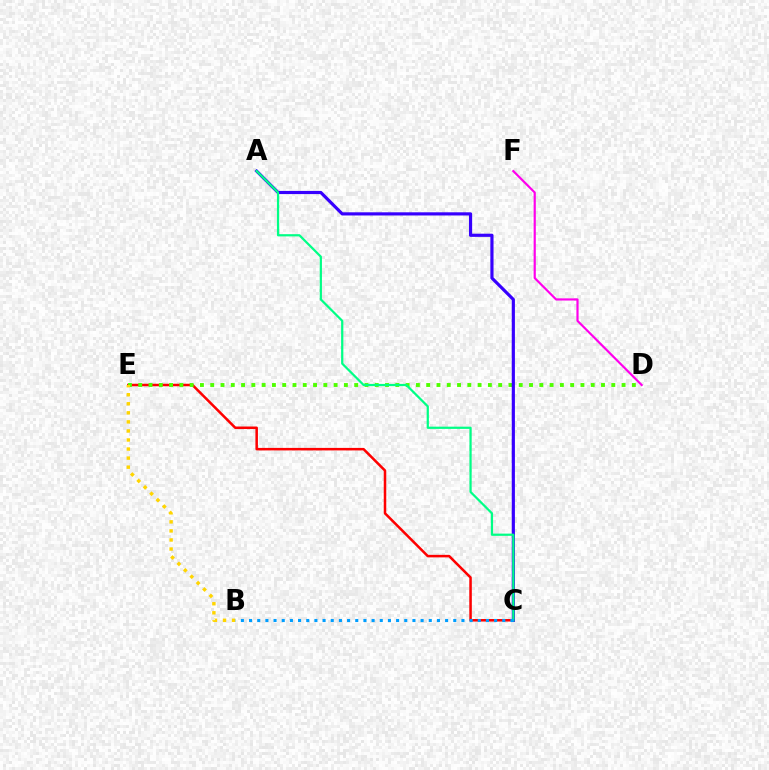{('C', 'E'): [{'color': '#ff0000', 'line_style': 'solid', 'thickness': 1.82}], ('D', 'F'): [{'color': '#ff00ed', 'line_style': 'solid', 'thickness': 1.57}], ('D', 'E'): [{'color': '#4fff00', 'line_style': 'dotted', 'thickness': 2.79}], ('B', 'E'): [{'color': '#ffd500', 'line_style': 'dotted', 'thickness': 2.46}], ('A', 'C'): [{'color': '#3700ff', 'line_style': 'solid', 'thickness': 2.28}, {'color': '#00ff86', 'line_style': 'solid', 'thickness': 1.6}], ('B', 'C'): [{'color': '#009eff', 'line_style': 'dotted', 'thickness': 2.22}]}